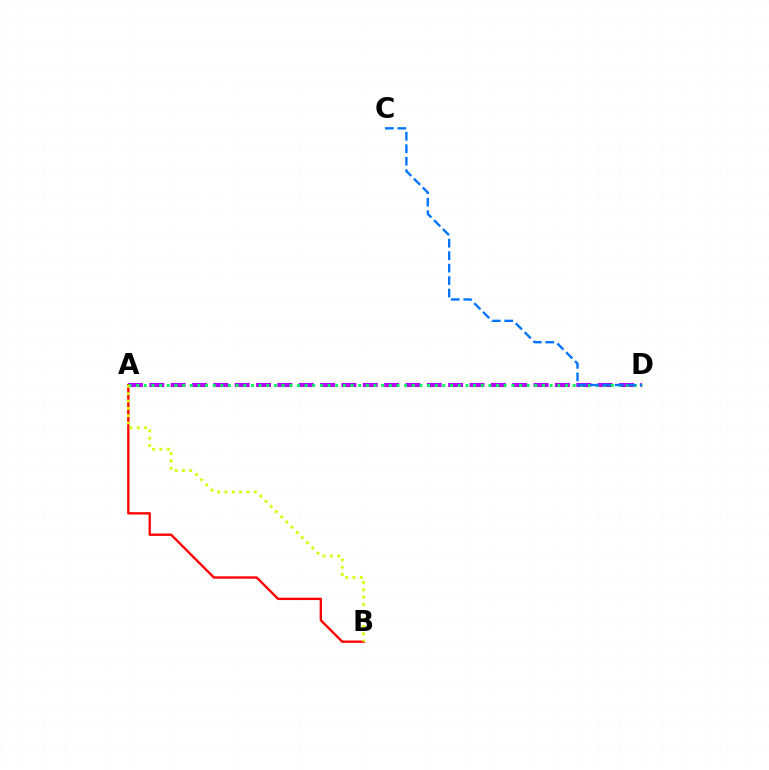{('A', 'D'): [{'color': '#b900ff', 'line_style': 'dashed', 'thickness': 2.9}, {'color': '#00ff5c', 'line_style': 'dotted', 'thickness': 2.08}], ('A', 'B'): [{'color': '#ff0000', 'line_style': 'solid', 'thickness': 1.69}, {'color': '#d1ff00', 'line_style': 'dotted', 'thickness': 1.99}], ('C', 'D'): [{'color': '#0074ff', 'line_style': 'dashed', 'thickness': 1.69}]}